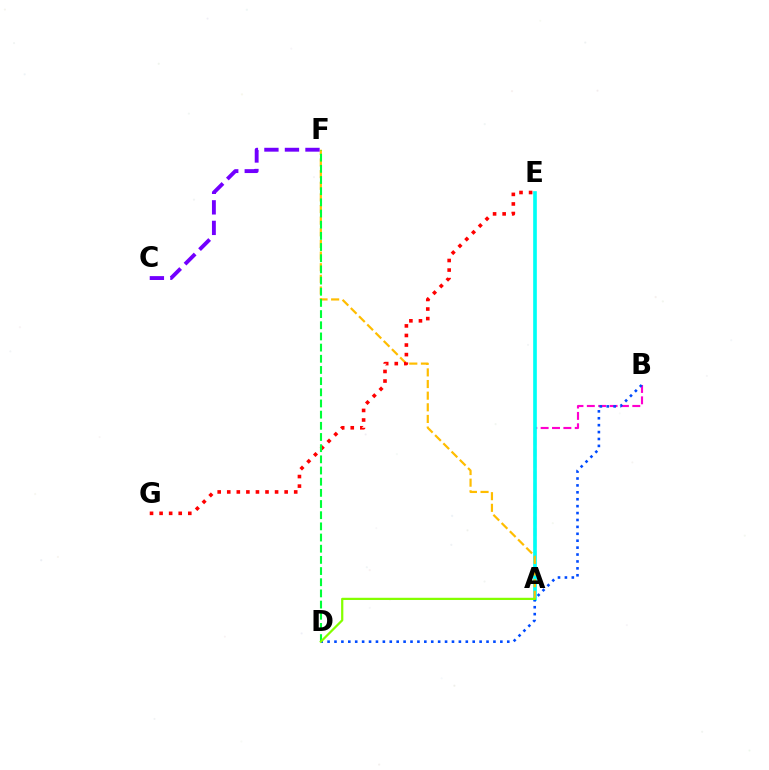{('A', 'B'): [{'color': '#ff00cf', 'line_style': 'dashed', 'thickness': 1.54}], ('A', 'E'): [{'color': '#00fff6', 'line_style': 'solid', 'thickness': 2.63}], ('A', 'F'): [{'color': '#ffbd00', 'line_style': 'dashed', 'thickness': 1.58}], ('E', 'G'): [{'color': '#ff0000', 'line_style': 'dotted', 'thickness': 2.6}], ('D', 'F'): [{'color': '#00ff39', 'line_style': 'dashed', 'thickness': 1.52}], ('C', 'F'): [{'color': '#7200ff', 'line_style': 'dashed', 'thickness': 2.79}], ('B', 'D'): [{'color': '#004bff', 'line_style': 'dotted', 'thickness': 1.88}], ('A', 'D'): [{'color': '#84ff00', 'line_style': 'solid', 'thickness': 1.61}]}